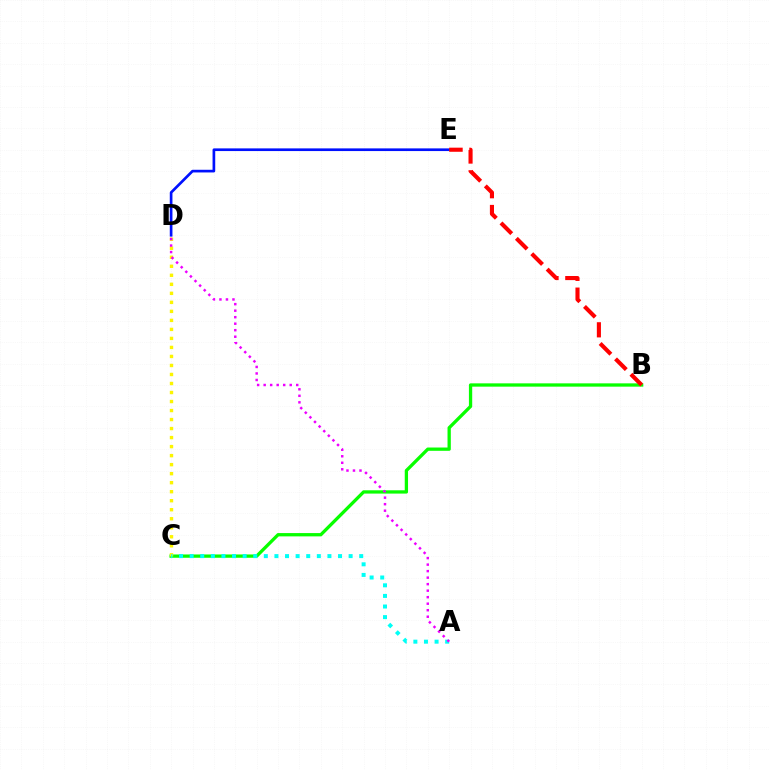{('B', 'C'): [{'color': '#08ff00', 'line_style': 'solid', 'thickness': 2.37}], ('D', 'E'): [{'color': '#0010ff', 'line_style': 'solid', 'thickness': 1.93}], ('B', 'E'): [{'color': '#ff0000', 'line_style': 'dashed', 'thickness': 2.96}], ('C', 'D'): [{'color': '#fcf500', 'line_style': 'dotted', 'thickness': 2.45}], ('A', 'C'): [{'color': '#00fff6', 'line_style': 'dotted', 'thickness': 2.88}], ('A', 'D'): [{'color': '#ee00ff', 'line_style': 'dotted', 'thickness': 1.77}]}